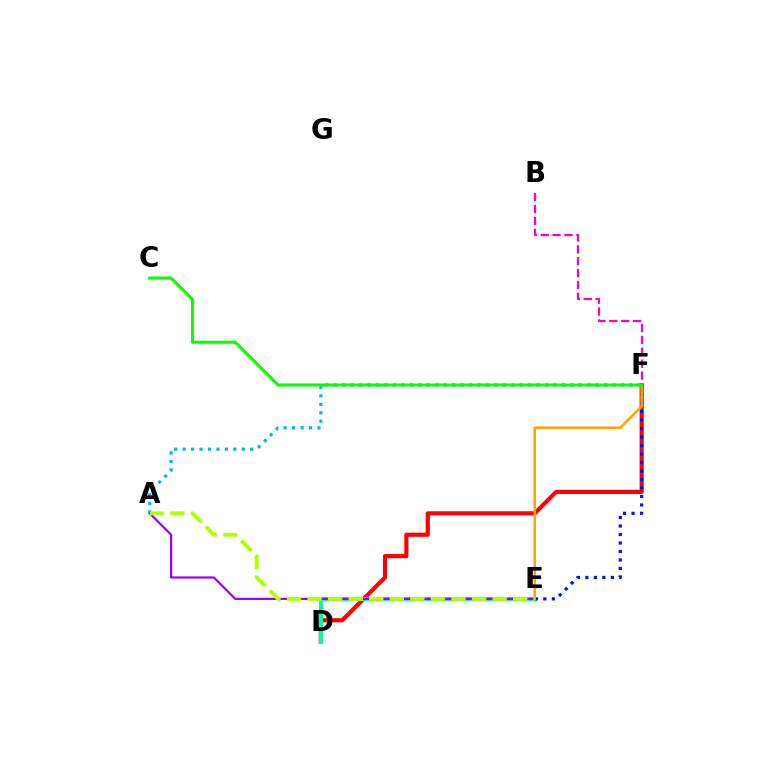{('D', 'F'): [{'color': '#ff0000', 'line_style': 'solid', 'thickness': 2.99}], ('D', 'E'): [{'color': '#00ff9d', 'line_style': 'solid', 'thickness': 2.85}], ('E', 'F'): [{'color': '#0010ff', 'line_style': 'dotted', 'thickness': 2.31}, {'color': '#ffa500', 'line_style': 'solid', 'thickness': 1.83}], ('B', 'F'): [{'color': '#ff00bd', 'line_style': 'dashed', 'thickness': 1.62}], ('A', 'F'): [{'color': '#00b5ff', 'line_style': 'dotted', 'thickness': 2.3}], ('A', 'E'): [{'color': '#9b00ff', 'line_style': 'solid', 'thickness': 1.58}, {'color': '#b3ff00', 'line_style': 'dashed', 'thickness': 2.79}], ('C', 'F'): [{'color': '#08ff00', 'line_style': 'solid', 'thickness': 2.22}]}